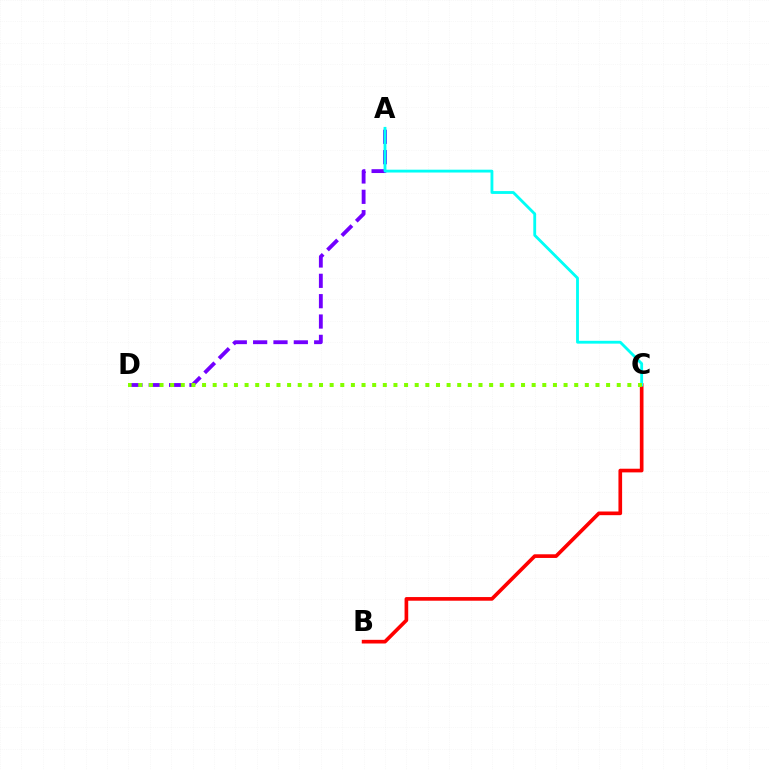{('A', 'D'): [{'color': '#7200ff', 'line_style': 'dashed', 'thickness': 2.76}], ('B', 'C'): [{'color': '#ff0000', 'line_style': 'solid', 'thickness': 2.64}], ('A', 'C'): [{'color': '#00fff6', 'line_style': 'solid', 'thickness': 2.04}], ('C', 'D'): [{'color': '#84ff00', 'line_style': 'dotted', 'thickness': 2.89}]}